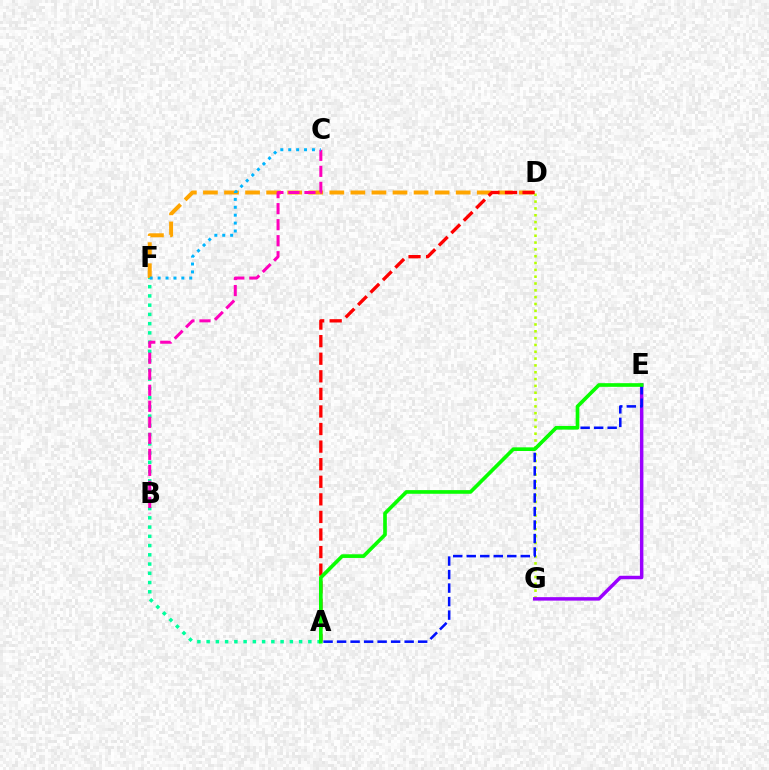{('A', 'F'): [{'color': '#00ff9d', 'line_style': 'dotted', 'thickness': 2.51}], ('D', 'F'): [{'color': '#ffa500', 'line_style': 'dashed', 'thickness': 2.86}], ('D', 'G'): [{'color': '#b3ff00', 'line_style': 'dotted', 'thickness': 1.85}], ('E', 'G'): [{'color': '#9b00ff', 'line_style': 'solid', 'thickness': 2.5}], ('A', 'D'): [{'color': '#ff0000', 'line_style': 'dashed', 'thickness': 2.39}], ('B', 'C'): [{'color': '#ff00bd', 'line_style': 'dashed', 'thickness': 2.18}], ('A', 'E'): [{'color': '#0010ff', 'line_style': 'dashed', 'thickness': 1.84}, {'color': '#08ff00', 'line_style': 'solid', 'thickness': 2.63}], ('C', 'F'): [{'color': '#00b5ff', 'line_style': 'dotted', 'thickness': 2.15}]}